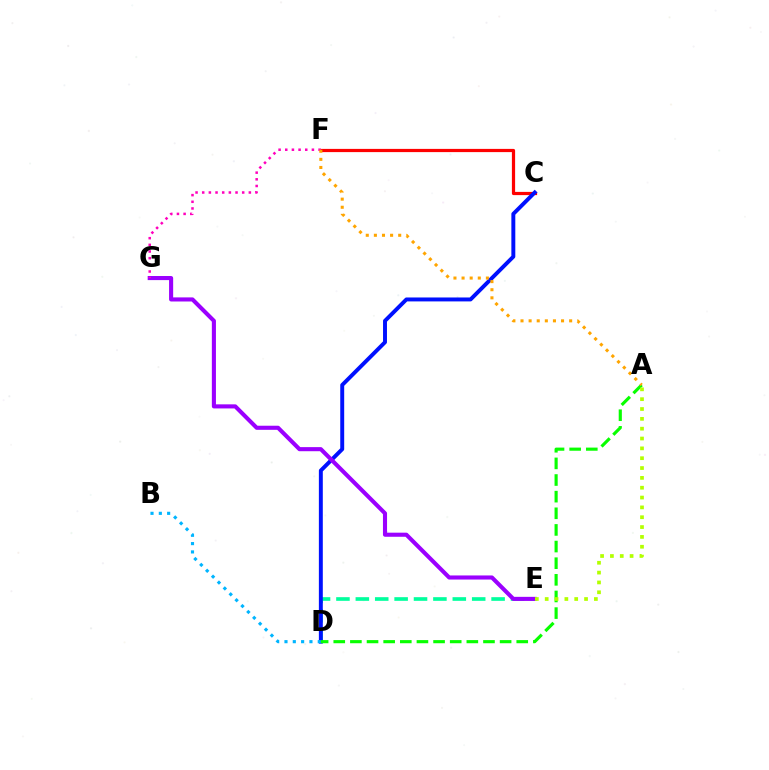{('C', 'F'): [{'color': '#ff0000', 'line_style': 'solid', 'thickness': 2.32}], ('D', 'E'): [{'color': '#00ff9d', 'line_style': 'dashed', 'thickness': 2.63}], ('C', 'D'): [{'color': '#0010ff', 'line_style': 'solid', 'thickness': 2.83}], ('B', 'D'): [{'color': '#00b5ff', 'line_style': 'dotted', 'thickness': 2.26}], ('A', 'D'): [{'color': '#08ff00', 'line_style': 'dashed', 'thickness': 2.26}], ('E', 'G'): [{'color': '#9b00ff', 'line_style': 'solid', 'thickness': 2.95}], ('F', 'G'): [{'color': '#ff00bd', 'line_style': 'dotted', 'thickness': 1.81}], ('A', 'F'): [{'color': '#ffa500', 'line_style': 'dotted', 'thickness': 2.2}], ('A', 'E'): [{'color': '#b3ff00', 'line_style': 'dotted', 'thickness': 2.67}]}